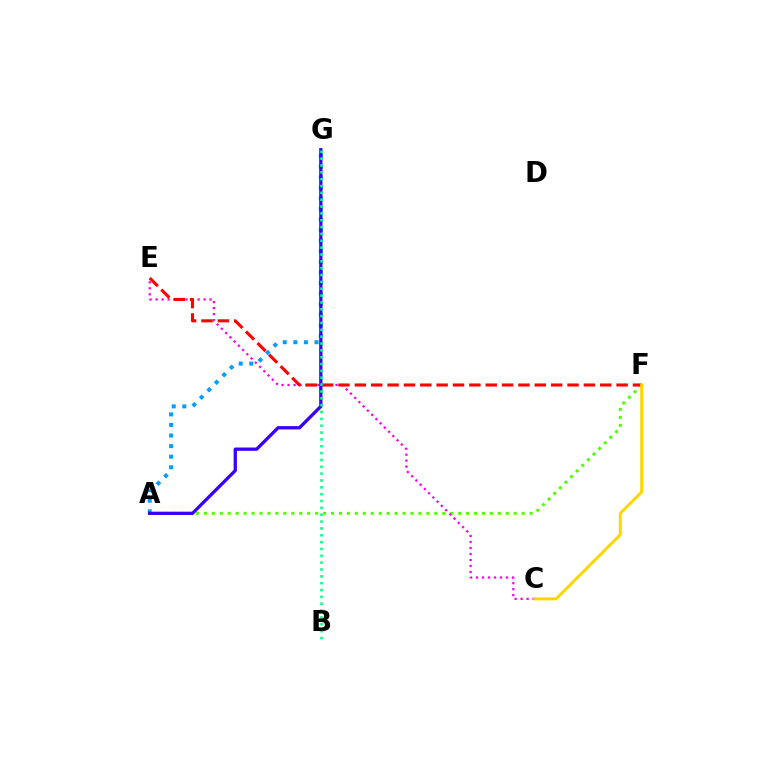{('A', 'F'): [{'color': '#4fff00', 'line_style': 'dotted', 'thickness': 2.16}], ('C', 'E'): [{'color': '#ff00ed', 'line_style': 'dotted', 'thickness': 1.63}], ('E', 'F'): [{'color': '#ff0000', 'line_style': 'dashed', 'thickness': 2.22}], ('C', 'F'): [{'color': '#ffd500', 'line_style': 'solid', 'thickness': 2.12}], ('A', 'G'): [{'color': '#009eff', 'line_style': 'dotted', 'thickness': 2.88}, {'color': '#3700ff', 'line_style': 'solid', 'thickness': 2.37}], ('B', 'G'): [{'color': '#00ff86', 'line_style': 'dotted', 'thickness': 1.86}]}